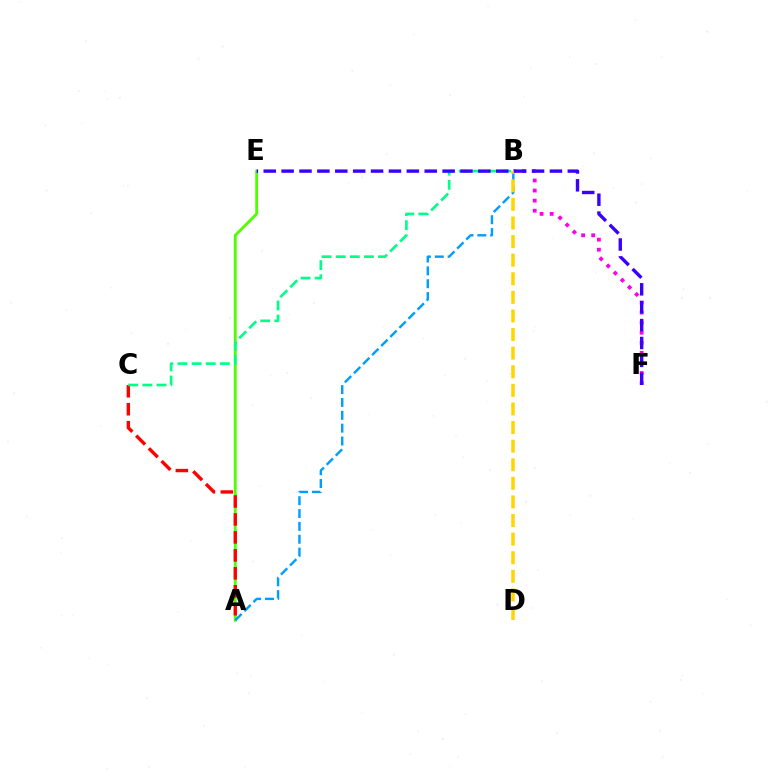{('A', 'E'): [{'color': '#4fff00', 'line_style': 'solid', 'thickness': 2.05}], ('A', 'C'): [{'color': '#ff0000', 'line_style': 'dashed', 'thickness': 2.44}], ('A', 'B'): [{'color': '#009eff', 'line_style': 'dashed', 'thickness': 1.75}], ('B', 'C'): [{'color': '#00ff86', 'line_style': 'dashed', 'thickness': 1.92}], ('B', 'F'): [{'color': '#ff00ed', 'line_style': 'dotted', 'thickness': 2.74}], ('B', 'D'): [{'color': '#ffd500', 'line_style': 'dashed', 'thickness': 2.53}], ('E', 'F'): [{'color': '#3700ff', 'line_style': 'dashed', 'thickness': 2.43}]}